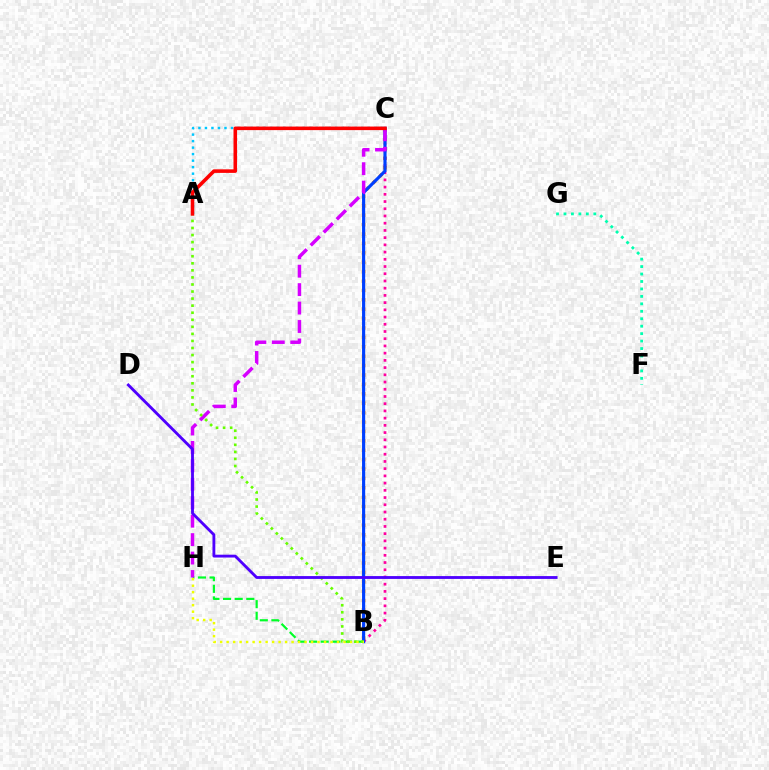{('B', 'C'): [{'color': '#ff8800', 'line_style': 'dotted', 'thickness': 2.55}, {'color': '#ff00a0', 'line_style': 'dotted', 'thickness': 1.96}, {'color': '#003fff', 'line_style': 'solid', 'thickness': 2.26}], ('F', 'G'): [{'color': '#00ffaf', 'line_style': 'dotted', 'thickness': 2.02}], ('B', 'H'): [{'color': '#00ff27', 'line_style': 'dashed', 'thickness': 1.58}, {'color': '#eeff00', 'line_style': 'dotted', 'thickness': 1.76}], ('A', 'C'): [{'color': '#00c7ff', 'line_style': 'dotted', 'thickness': 1.77}, {'color': '#ff0000', 'line_style': 'solid', 'thickness': 2.56}], ('C', 'H'): [{'color': '#d600ff', 'line_style': 'dashed', 'thickness': 2.5}], ('A', 'B'): [{'color': '#66ff00', 'line_style': 'dotted', 'thickness': 1.92}], ('D', 'E'): [{'color': '#4f00ff', 'line_style': 'solid', 'thickness': 2.04}]}